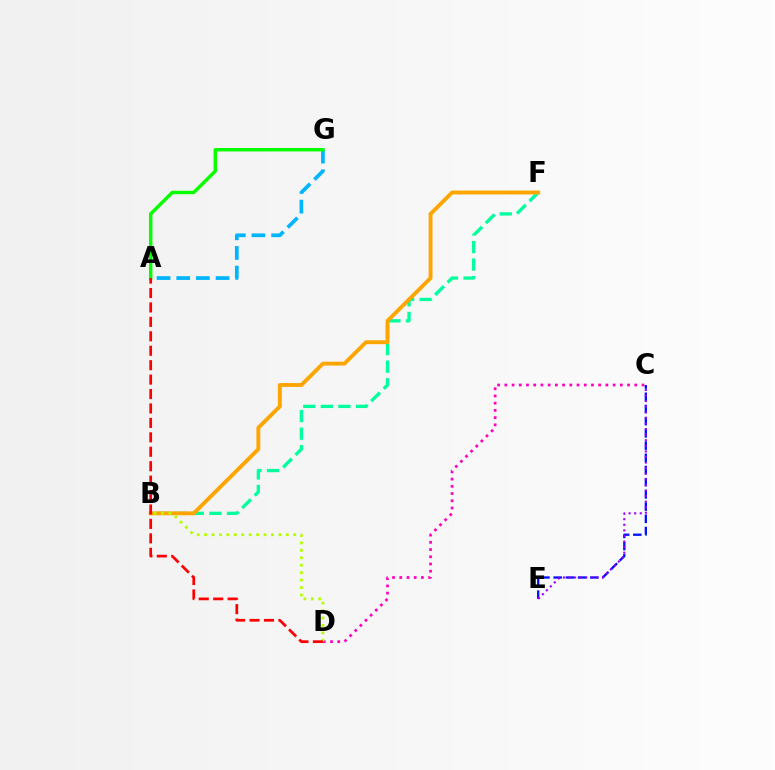{('C', 'E'): [{'color': '#0010ff', 'line_style': 'dashed', 'thickness': 1.66}, {'color': '#9b00ff', 'line_style': 'dotted', 'thickness': 1.52}], ('C', 'D'): [{'color': '#ff00bd', 'line_style': 'dotted', 'thickness': 1.96}], ('B', 'F'): [{'color': '#00ff9d', 'line_style': 'dashed', 'thickness': 2.39}, {'color': '#ffa500', 'line_style': 'solid', 'thickness': 2.79}], ('A', 'G'): [{'color': '#00b5ff', 'line_style': 'dashed', 'thickness': 2.67}, {'color': '#08ff00', 'line_style': 'solid', 'thickness': 2.48}], ('B', 'D'): [{'color': '#b3ff00', 'line_style': 'dotted', 'thickness': 2.02}], ('A', 'D'): [{'color': '#ff0000', 'line_style': 'dashed', 'thickness': 1.96}]}